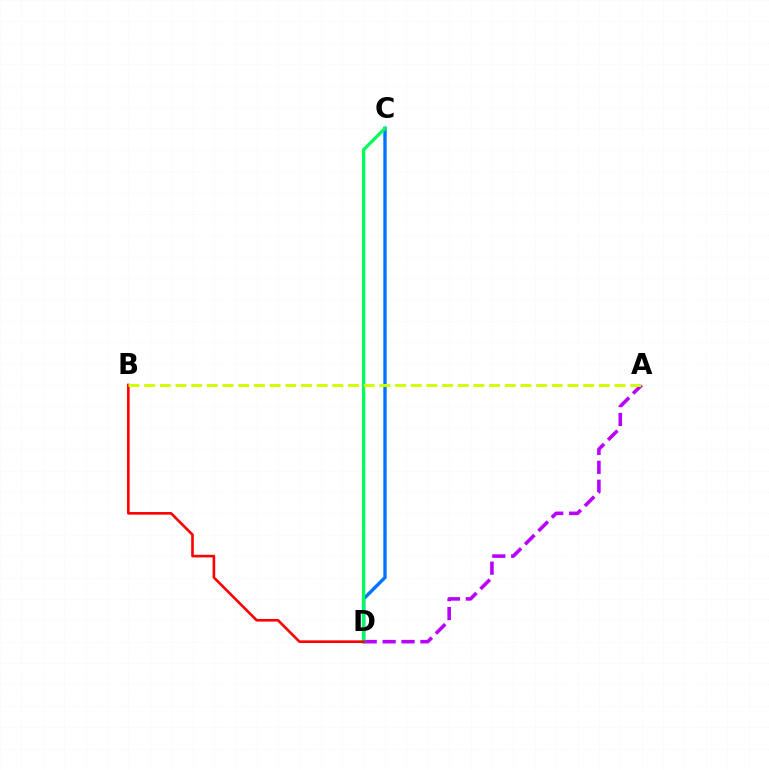{('A', 'D'): [{'color': '#b900ff', 'line_style': 'dashed', 'thickness': 2.57}], ('C', 'D'): [{'color': '#0074ff', 'line_style': 'solid', 'thickness': 2.44}, {'color': '#00ff5c', 'line_style': 'solid', 'thickness': 2.39}], ('B', 'D'): [{'color': '#ff0000', 'line_style': 'solid', 'thickness': 1.89}], ('A', 'B'): [{'color': '#d1ff00', 'line_style': 'dashed', 'thickness': 2.13}]}